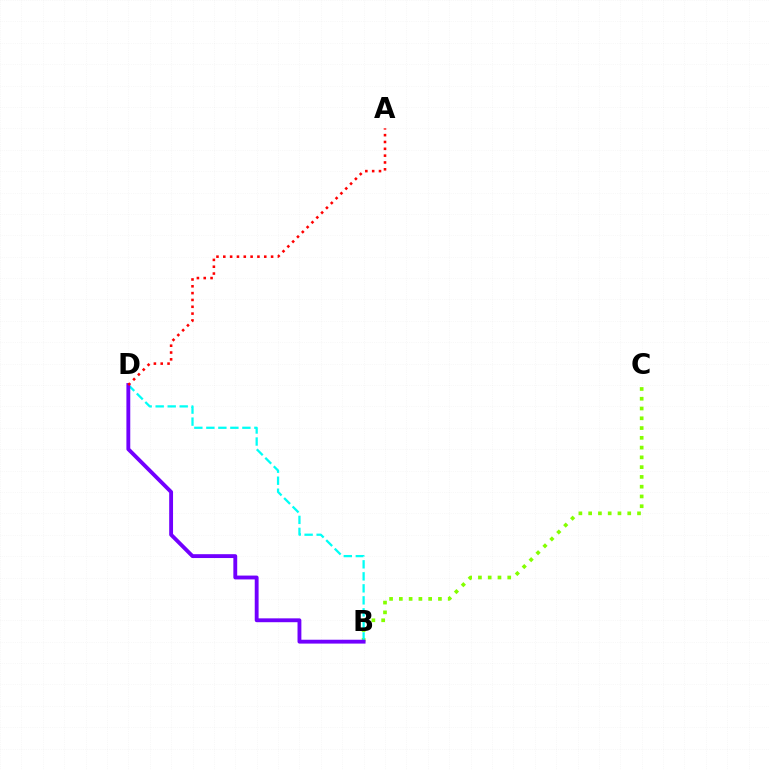{('B', 'C'): [{'color': '#84ff00', 'line_style': 'dotted', 'thickness': 2.65}], ('B', 'D'): [{'color': '#00fff6', 'line_style': 'dashed', 'thickness': 1.63}, {'color': '#7200ff', 'line_style': 'solid', 'thickness': 2.78}], ('A', 'D'): [{'color': '#ff0000', 'line_style': 'dotted', 'thickness': 1.85}]}